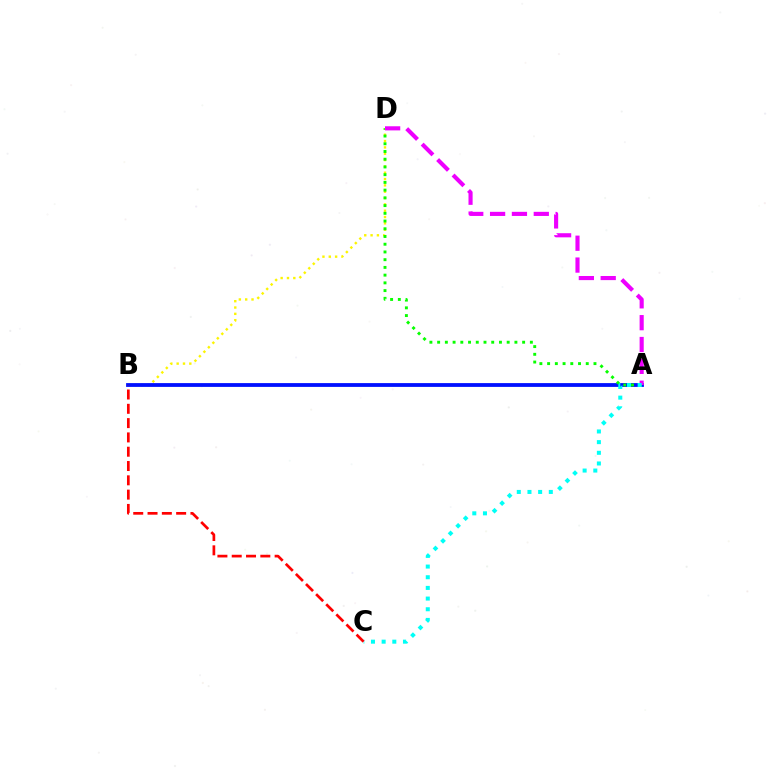{('B', 'D'): [{'color': '#fcf500', 'line_style': 'dotted', 'thickness': 1.72}], ('A', 'B'): [{'color': '#0010ff', 'line_style': 'solid', 'thickness': 2.73}], ('A', 'D'): [{'color': '#08ff00', 'line_style': 'dotted', 'thickness': 2.1}, {'color': '#ee00ff', 'line_style': 'dashed', 'thickness': 2.97}], ('A', 'C'): [{'color': '#00fff6', 'line_style': 'dotted', 'thickness': 2.9}], ('B', 'C'): [{'color': '#ff0000', 'line_style': 'dashed', 'thickness': 1.94}]}